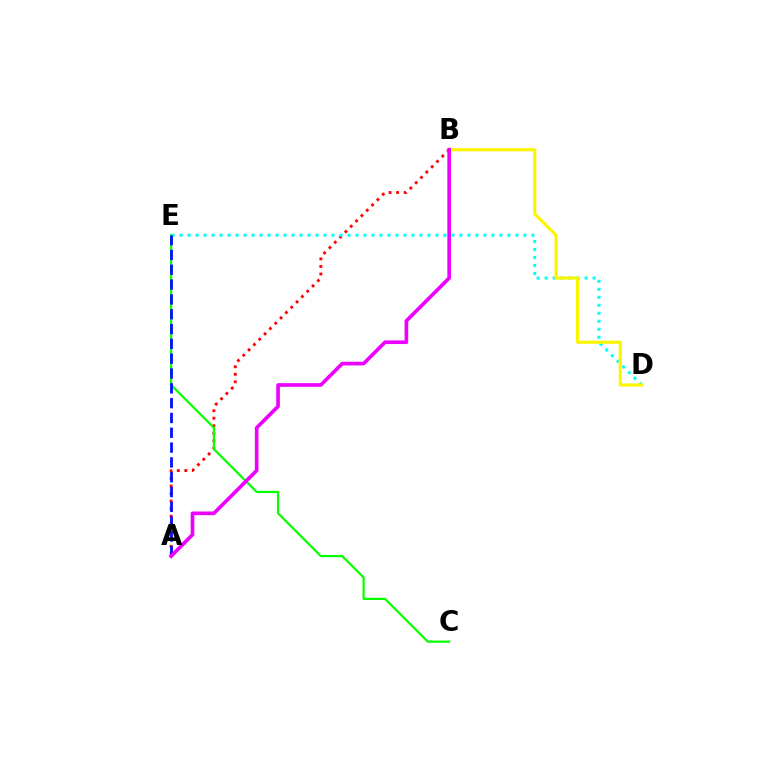{('A', 'B'): [{'color': '#ff0000', 'line_style': 'dotted', 'thickness': 2.05}, {'color': '#ee00ff', 'line_style': 'solid', 'thickness': 2.62}], ('D', 'E'): [{'color': '#00fff6', 'line_style': 'dotted', 'thickness': 2.17}], ('C', 'E'): [{'color': '#08ff00', 'line_style': 'solid', 'thickness': 1.6}], ('B', 'D'): [{'color': '#fcf500', 'line_style': 'solid', 'thickness': 2.27}], ('A', 'E'): [{'color': '#0010ff', 'line_style': 'dashed', 'thickness': 2.01}]}